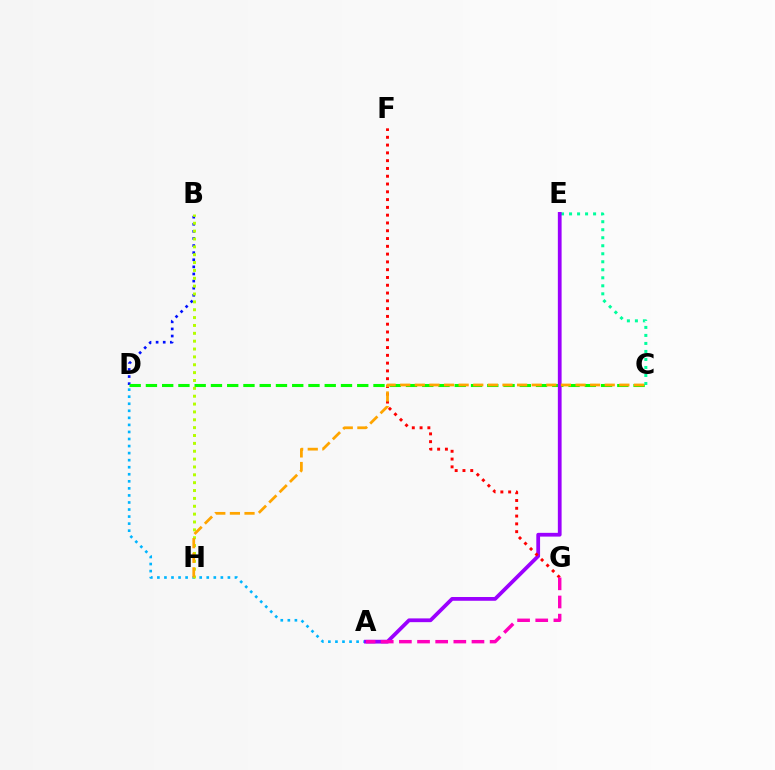{('B', 'D'): [{'color': '#0010ff', 'line_style': 'dotted', 'thickness': 1.93}], ('C', 'D'): [{'color': '#08ff00', 'line_style': 'dashed', 'thickness': 2.21}], ('C', 'E'): [{'color': '#00ff9d', 'line_style': 'dotted', 'thickness': 2.18}], ('A', 'D'): [{'color': '#00b5ff', 'line_style': 'dotted', 'thickness': 1.92}], ('A', 'E'): [{'color': '#9b00ff', 'line_style': 'solid', 'thickness': 2.71}], ('B', 'H'): [{'color': '#b3ff00', 'line_style': 'dotted', 'thickness': 2.14}], ('F', 'G'): [{'color': '#ff0000', 'line_style': 'dotted', 'thickness': 2.12}], ('C', 'H'): [{'color': '#ffa500', 'line_style': 'dashed', 'thickness': 1.98}], ('A', 'G'): [{'color': '#ff00bd', 'line_style': 'dashed', 'thickness': 2.47}]}